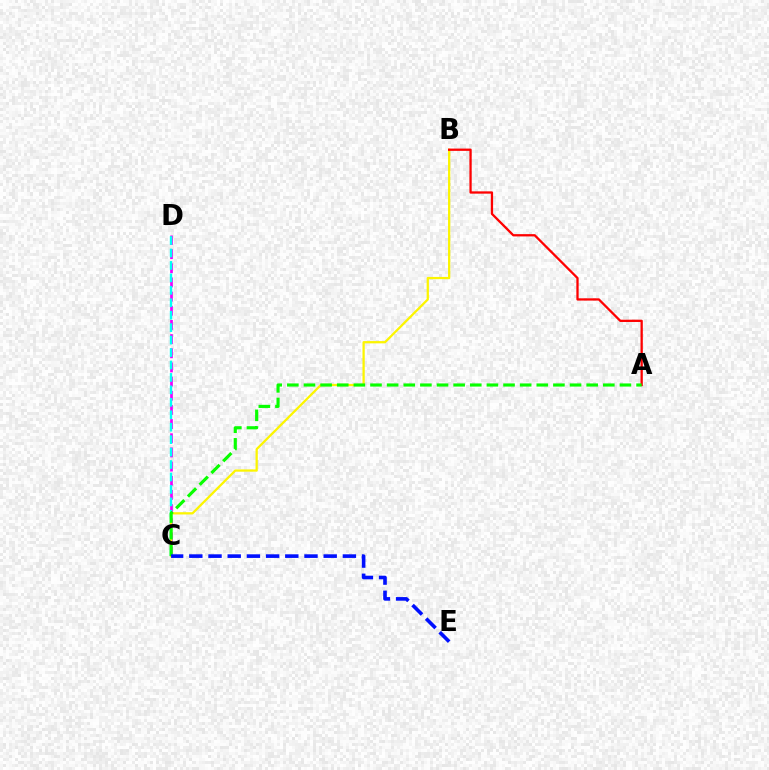{('C', 'D'): [{'color': '#ee00ff', 'line_style': 'dashed', 'thickness': 1.92}, {'color': '#00fff6', 'line_style': 'dashed', 'thickness': 1.69}], ('B', 'C'): [{'color': '#fcf500', 'line_style': 'solid', 'thickness': 1.63}], ('A', 'B'): [{'color': '#ff0000', 'line_style': 'solid', 'thickness': 1.65}], ('A', 'C'): [{'color': '#08ff00', 'line_style': 'dashed', 'thickness': 2.26}], ('C', 'E'): [{'color': '#0010ff', 'line_style': 'dashed', 'thickness': 2.61}]}